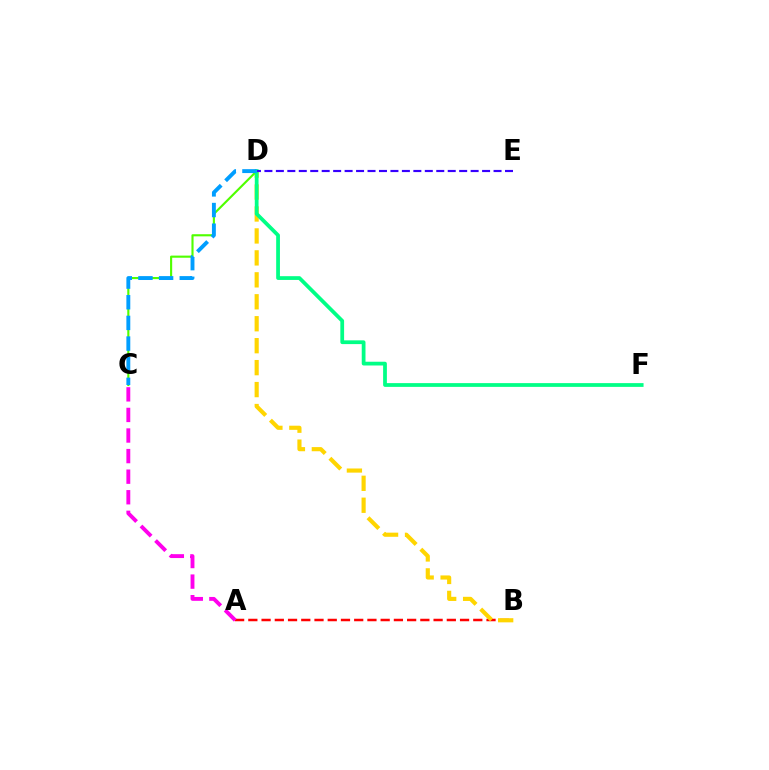{('A', 'B'): [{'color': '#ff0000', 'line_style': 'dashed', 'thickness': 1.8}], ('B', 'D'): [{'color': '#ffd500', 'line_style': 'dashed', 'thickness': 2.98}], ('C', 'D'): [{'color': '#4fff00', 'line_style': 'solid', 'thickness': 1.53}, {'color': '#009eff', 'line_style': 'dashed', 'thickness': 2.81}], ('A', 'C'): [{'color': '#ff00ed', 'line_style': 'dashed', 'thickness': 2.8}], ('D', 'F'): [{'color': '#00ff86', 'line_style': 'solid', 'thickness': 2.71}], ('D', 'E'): [{'color': '#3700ff', 'line_style': 'dashed', 'thickness': 1.56}]}